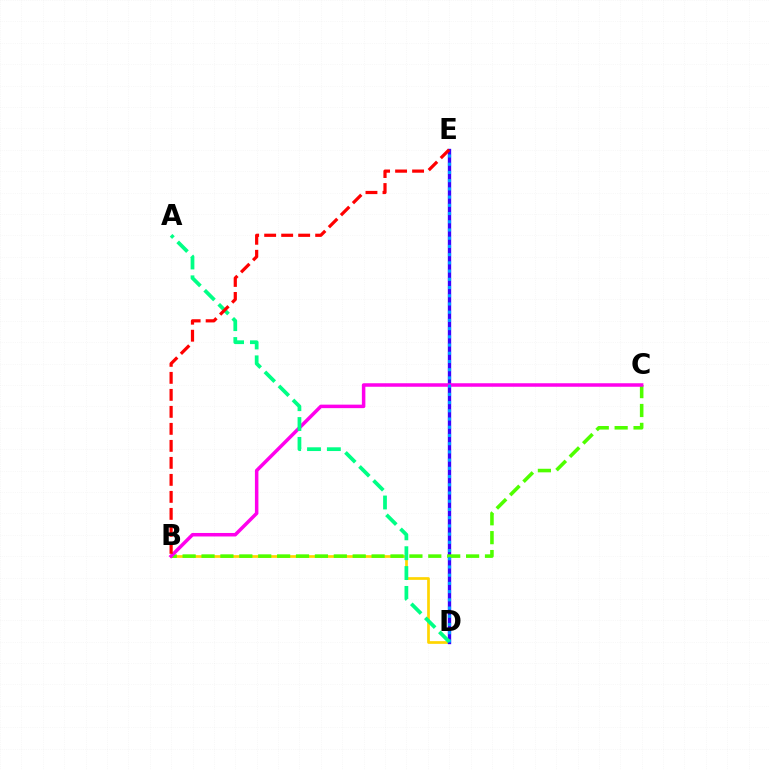{('B', 'D'): [{'color': '#ffd500', 'line_style': 'solid', 'thickness': 1.95}], ('D', 'E'): [{'color': '#3700ff', 'line_style': 'solid', 'thickness': 2.41}, {'color': '#009eff', 'line_style': 'dotted', 'thickness': 2.23}], ('B', 'C'): [{'color': '#4fff00', 'line_style': 'dashed', 'thickness': 2.57}, {'color': '#ff00ed', 'line_style': 'solid', 'thickness': 2.52}], ('A', 'D'): [{'color': '#00ff86', 'line_style': 'dashed', 'thickness': 2.7}], ('B', 'E'): [{'color': '#ff0000', 'line_style': 'dashed', 'thickness': 2.31}]}